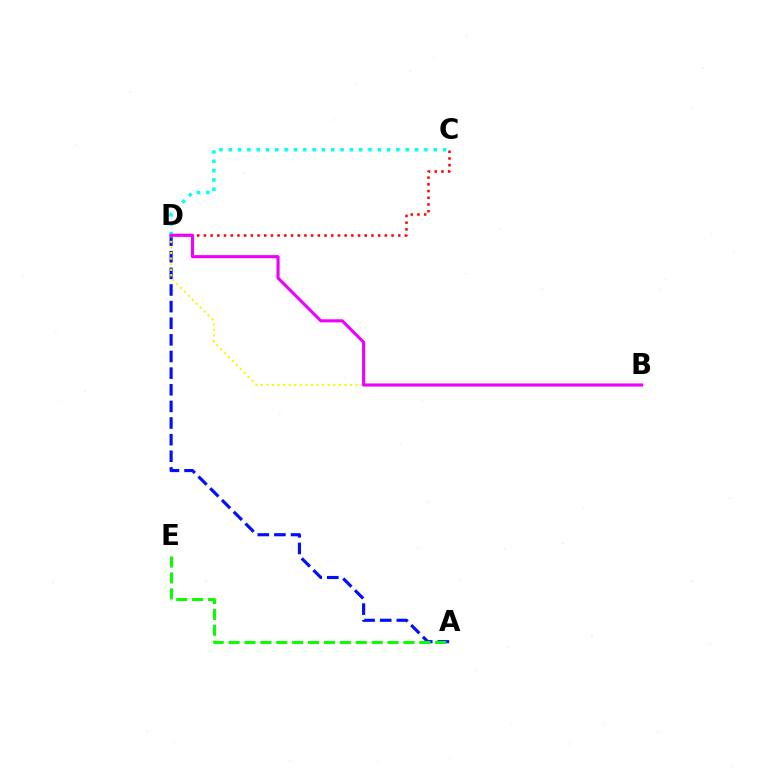{('A', 'D'): [{'color': '#0010ff', 'line_style': 'dashed', 'thickness': 2.26}], ('A', 'E'): [{'color': '#08ff00', 'line_style': 'dashed', 'thickness': 2.16}], ('B', 'D'): [{'color': '#fcf500', 'line_style': 'dotted', 'thickness': 1.51}, {'color': '#ee00ff', 'line_style': 'solid', 'thickness': 2.23}], ('C', 'D'): [{'color': '#00fff6', 'line_style': 'dotted', 'thickness': 2.53}, {'color': '#ff0000', 'line_style': 'dotted', 'thickness': 1.82}]}